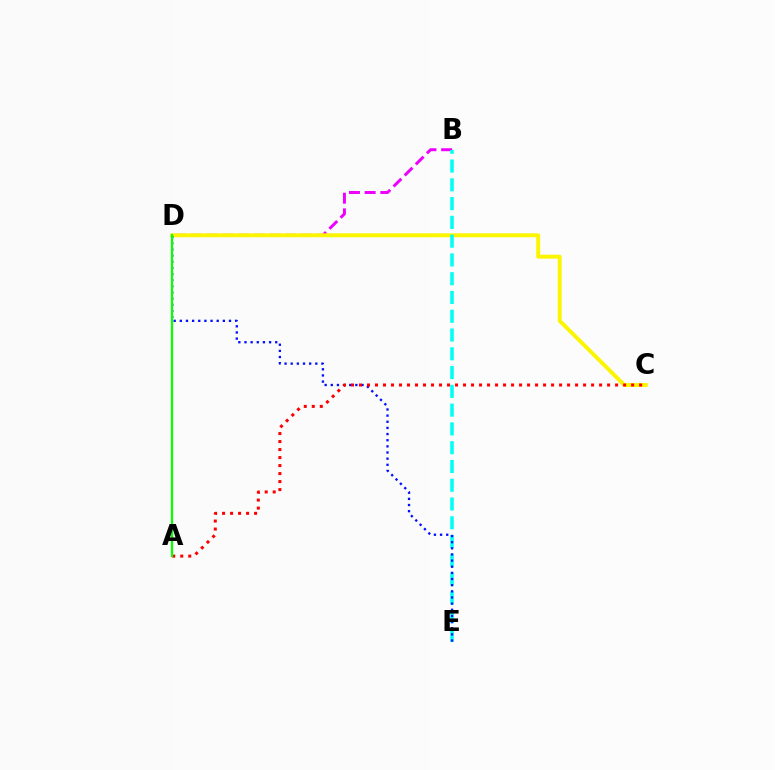{('B', 'D'): [{'color': '#ee00ff', 'line_style': 'dashed', 'thickness': 2.13}], ('C', 'D'): [{'color': '#fcf500', 'line_style': 'solid', 'thickness': 2.82}], ('B', 'E'): [{'color': '#00fff6', 'line_style': 'dashed', 'thickness': 2.55}], ('D', 'E'): [{'color': '#0010ff', 'line_style': 'dotted', 'thickness': 1.67}], ('A', 'C'): [{'color': '#ff0000', 'line_style': 'dotted', 'thickness': 2.17}], ('A', 'D'): [{'color': '#08ff00', 'line_style': 'solid', 'thickness': 1.62}]}